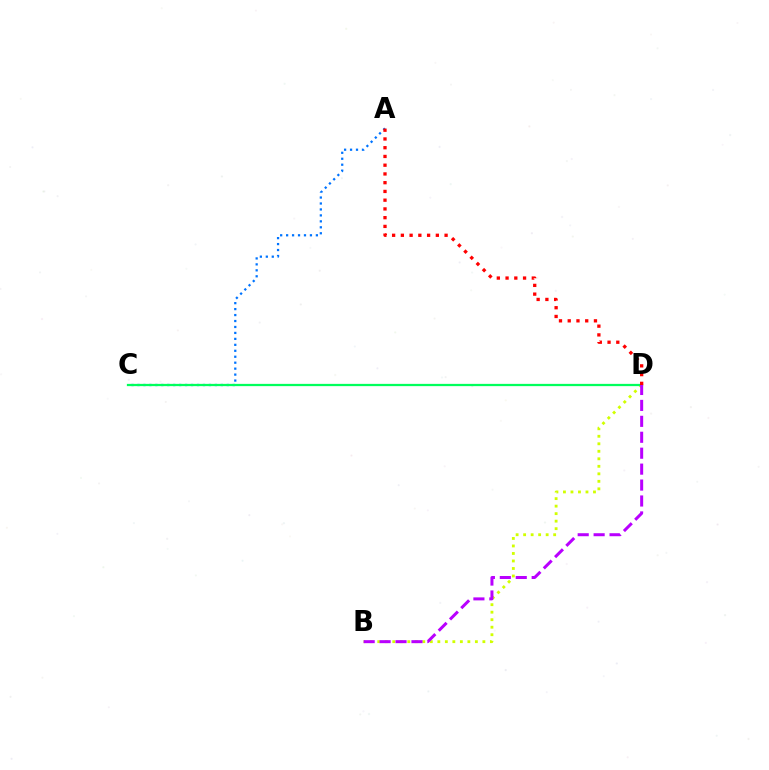{('A', 'C'): [{'color': '#0074ff', 'line_style': 'dotted', 'thickness': 1.62}], ('B', 'D'): [{'color': '#d1ff00', 'line_style': 'dotted', 'thickness': 2.04}, {'color': '#b900ff', 'line_style': 'dashed', 'thickness': 2.16}], ('C', 'D'): [{'color': '#00ff5c', 'line_style': 'solid', 'thickness': 1.62}], ('A', 'D'): [{'color': '#ff0000', 'line_style': 'dotted', 'thickness': 2.38}]}